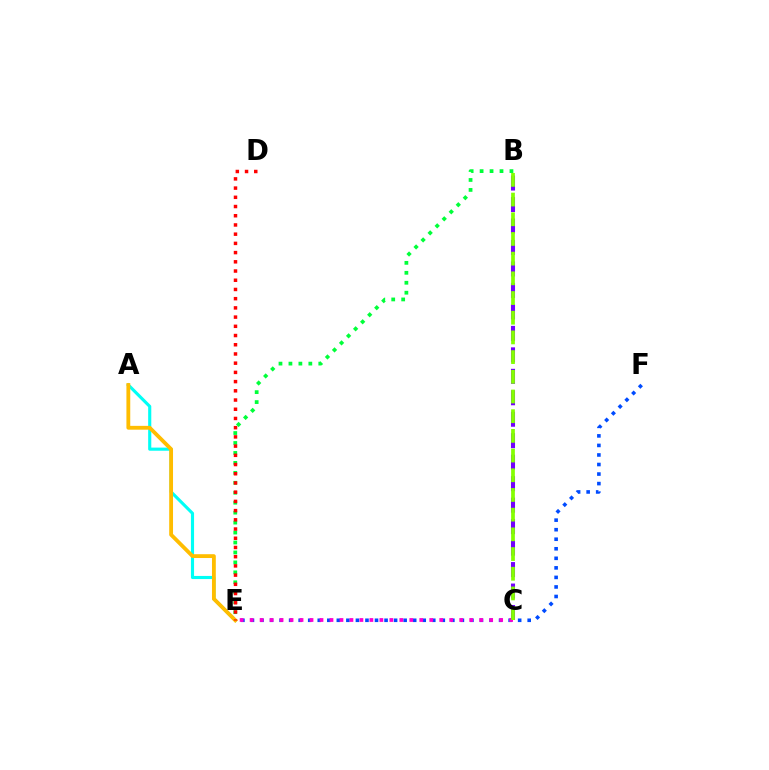{('B', 'E'): [{'color': '#00ff39', 'line_style': 'dotted', 'thickness': 2.7}], ('A', 'E'): [{'color': '#00fff6', 'line_style': 'solid', 'thickness': 2.25}, {'color': '#ffbd00', 'line_style': 'solid', 'thickness': 2.75}], ('E', 'F'): [{'color': '#004bff', 'line_style': 'dotted', 'thickness': 2.59}], ('C', 'E'): [{'color': '#ff00cf', 'line_style': 'dotted', 'thickness': 2.71}], ('B', 'C'): [{'color': '#7200ff', 'line_style': 'dashed', 'thickness': 2.92}, {'color': '#84ff00', 'line_style': 'dashed', 'thickness': 2.68}], ('D', 'E'): [{'color': '#ff0000', 'line_style': 'dotted', 'thickness': 2.5}]}